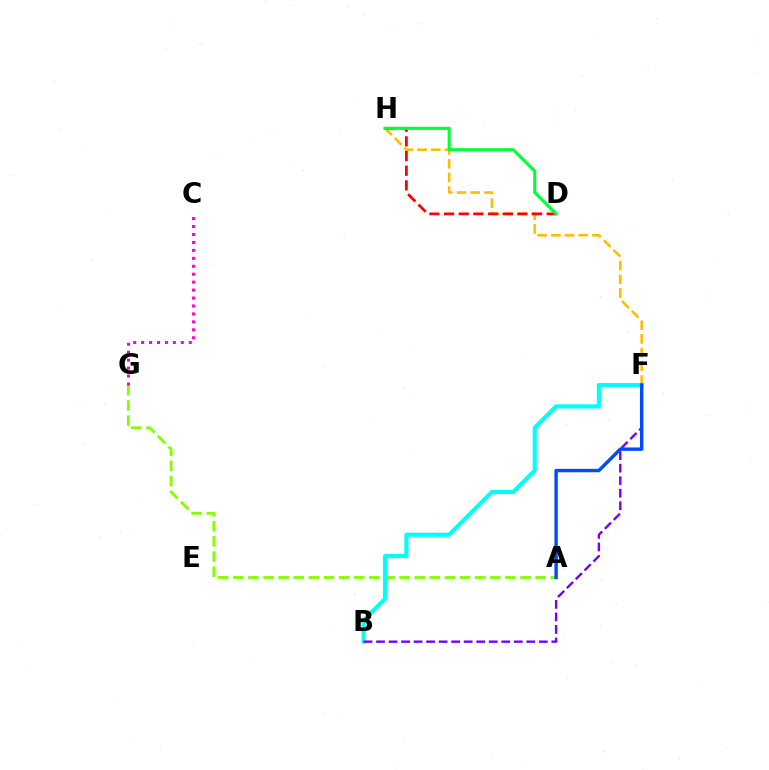{('F', 'H'): [{'color': '#ffbd00', 'line_style': 'dashed', 'thickness': 1.86}], ('D', 'H'): [{'color': '#ff0000', 'line_style': 'dashed', 'thickness': 1.99}, {'color': '#00ff39', 'line_style': 'solid', 'thickness': 2.22}], ('A', 'G'): [{'color': '#84ff00', 'line_style': 'dashed', 'thickness': 2.05}], ('B', 'F'): [{'color': '#00fff6', 'line_style': 'solid', 'thickness': 2.98}, {'color': '#7200ff', 'line_style': 'dashed', 'thickness': 1.7}], ('C', 'G'): [{'color': '#ff00cf', 'line_style': 'dotted', 'thickness': 2.16}], ('A', 'F'): [{'color': '#004bff', 'line_style': 'solid', 'thickness': 2.46}]}